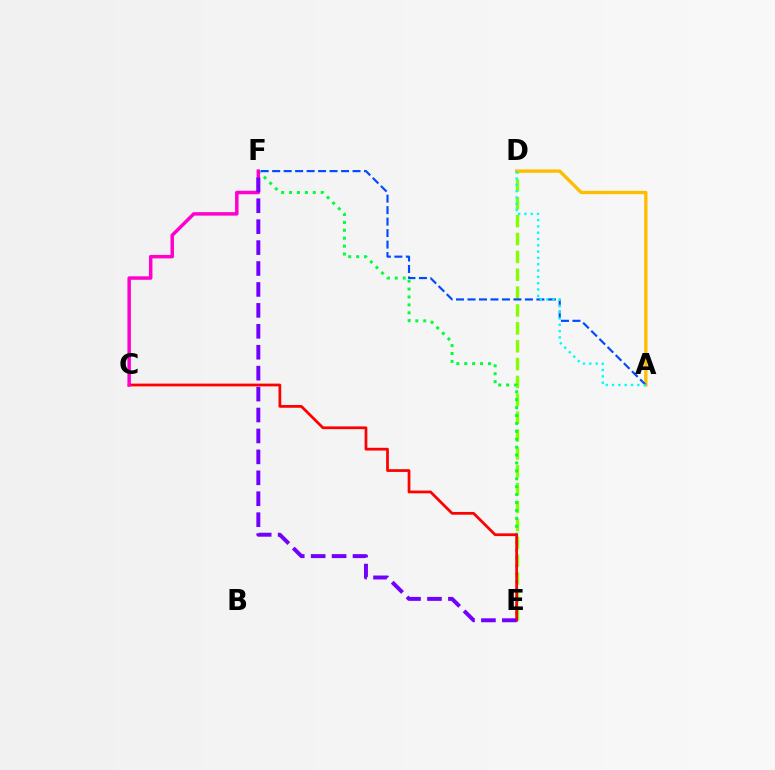{('D', 'E'): [{'color': '#84ff00', 'line_style': 'dashed', 'thickness': 2.43}], ('A', 'D'): [{'color': '#ffbd00', 'line_style': 'solid', 'thickness': 2.41}, {'color': '#00fff6', 'line_style': 'dotted', 'thickness': 1.72}], ('A', 'F'): [{'color': '#004bff', 'line_style': 'dashed', 'thickness': 1.56}], ('E', 'F'): [{'color': '#00ff39', 'line_style': 'dotted', 'thickness': 2.15}, {'color': '#7200ff', 'line_style': 'dashed', 'thickness': 2.84}], ('C', 'E'): [{'color': '#ff0000', 'line_style': 'solid', 'thickness': 1.98}], ('C', 'F'): [{'color': '#ff00cf', 'line_style': 'solid', 'thickness': 2.5}]}